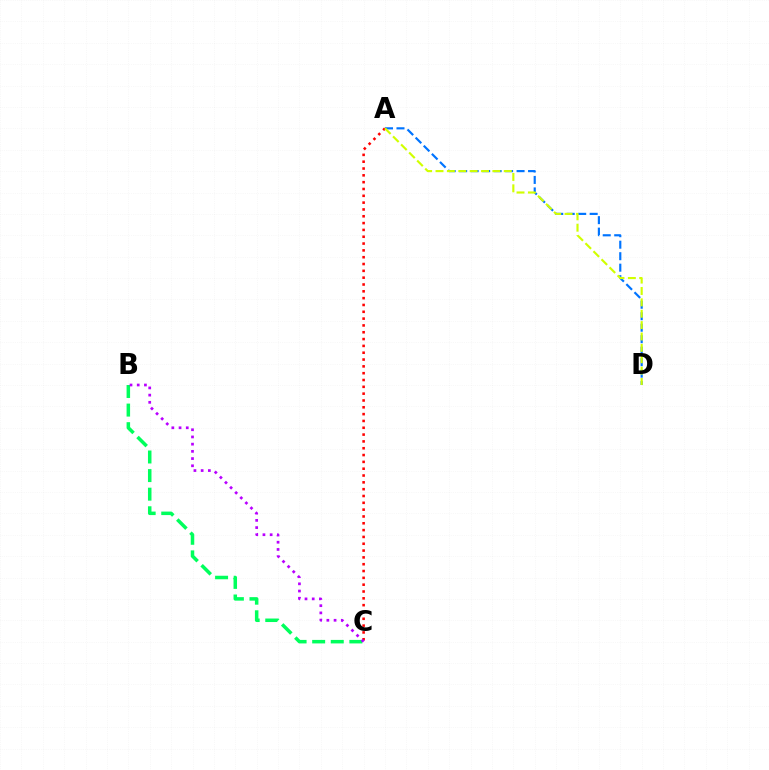{('A', 'D'): [{'color': '#0074ff', 'line_style': 'dashed', 'thickness': 1.56}, {'color': '#d1ff00', 'line_style': 'dashed', 'thickness': 1.55}], ('B', 'C'): [{'color': '#00ff5c', 'line_style': 'dashed', 'thickness': 2.53}, {'color': '#b900ff', 'line_style': 'dotted', 'thickness': 1.96}], ('A', 'C'): [{'color': '#ff0000', 'line_style': 'dotted', 'thickness': 1.85}]}